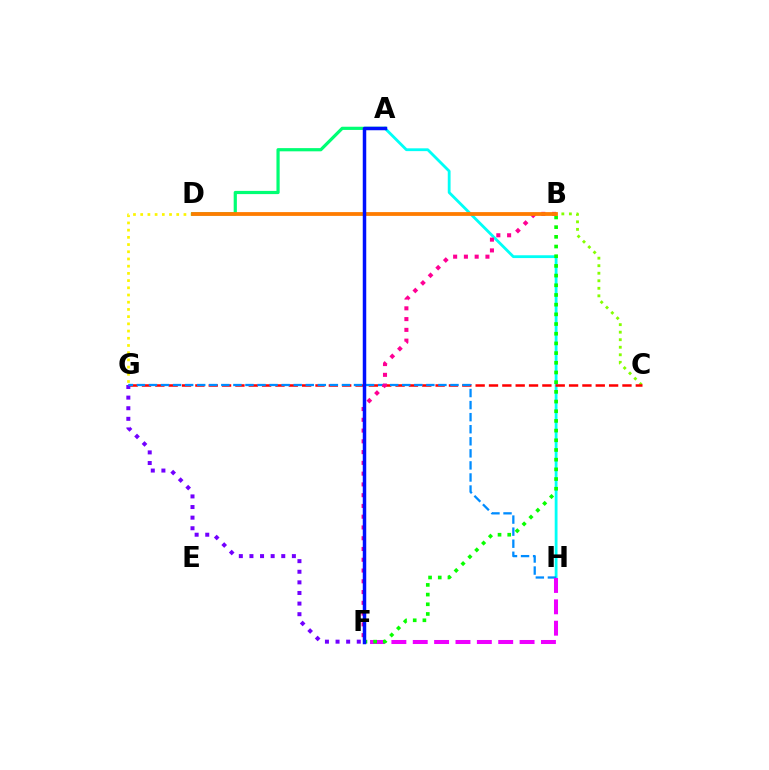{('B', 'C'): [{'color': '#84ff00', 'line_style': 'dotted', 'thickness': 2.05}], ('D', 'G'): [{'color': '#fcf500', 'line_style': 'dotted', 'thickness': 1.96}], ('A', 'H'): [{'color': '#00fff6', 'line_style': 'solid', 'thickness': 2.02}], ('C', 'G'): [{'color': '#ff0000', 'line_style': 'dashed', 'thickness': 1.81}], ('F', 'G'): [{'color': '#7200ff', 'line_style': 'dotted', 'thickness': 2.88}], ('G', 'H'): [{'color': '#008cff', 'line_style': 'dashed', 'thickness': 1.64}], ('B', 'F'): [{'color': '#ff0094', 'line_style': 'dotted', 'thickness': 2.93}, {'color': '#08ff00', 'line_style': 'dotted', 'thickness': 2.63}], ('F', 'H'): [{'color': '#ee00ff', 'line_style': 'dashed', 'thickness': 2.9}], ('A', 'D'): [{'color': '#00ff74', 'line_style': 'solid', 'thickness': 2.3}], ('B', 'D'): [{'color': '#ff7c00', 'line_style': 'solid', 'thickness': 2.73}], ('A', 'F'): [{'color': '#0010ff', 'line_style': 'solid', 'thickness': 2.52}]}